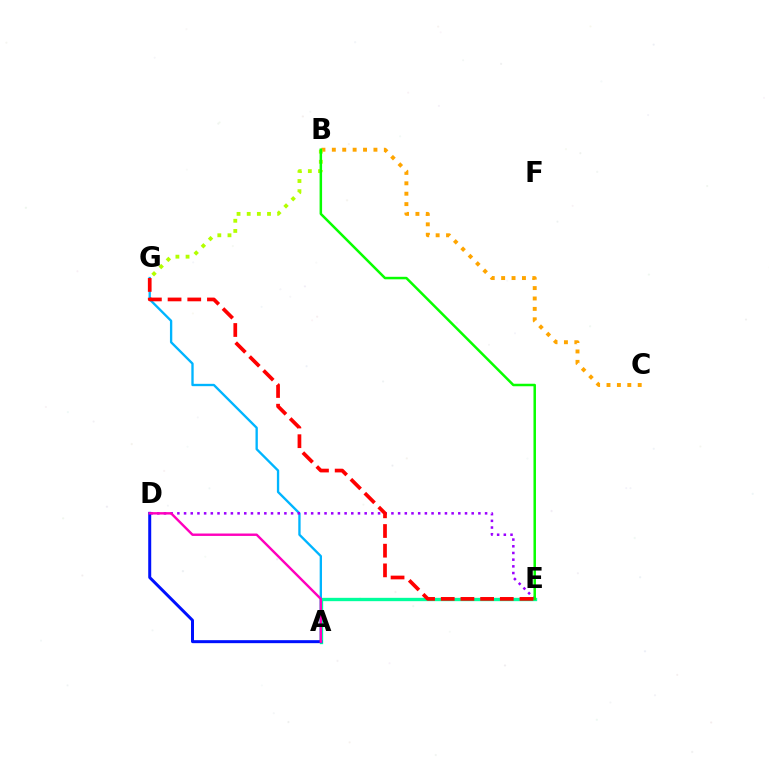{('A', 'E'): [{'color': '#00ff9d', 'line_style': 'solid', 'thickness': 2.4}], ('B', 'C'): [{'color': '#ffa500', 'line_style': 'dotted', 'thickness': 2.83}], ('A', 'G'): [{'color': '#00b5ff', 'line_style': 'solid', 'thickness': 1.69}], ('D', 'E'): [{'color': '#9b00ff', 'line_style': 'dotted', 'thickness': 1.82}], ('B', 'G'): [{'color': '#b3ff00', 'line_style': 'dotted', 'thickness': 2.76}], ('A', 'D'): [{'color': '#0010ff', 'line_style': 'solid', 'thickness': 2.15}, {'color': '#ff00bd', 'line_style': 'solid', 'thickness': 1.74}], ('B', 'E'): [{'color': '#08ff00', 'line_style': 'solid', 'thickness': 1.8}], ('E', 'G'): [{'color': '#ff0000', 'line_style': 'dashed', 'thickness': 2.67}]}